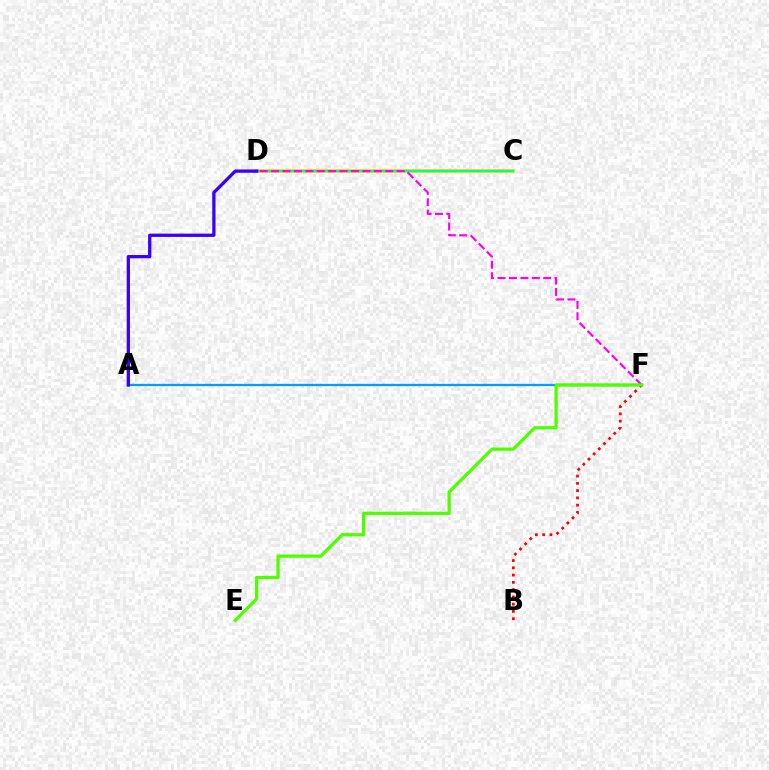{('C', 'D'): [{'color': '#ffd500', 'line_style': 'solid', 'thickness': 2.64}, {'color': '#00ff86', 'line_style': 'solid', 'thickness': 1.62}], ('A', 'F'): [{'color': '#009eff', 'line_style': 'solid', 'thickness': 1.64}], ('D', 'F'): [{'color': '#ff00ed', 'line_style': 'dashed', 'thickness': 1.55}], ('B', 'F'): [{'color': '#ff0000', 'line_style': 'dotted', 'thickness': 1.97}], ('A', 'D'): [{'color': '#3700ff', 'line_style': 'solid', 'thickness': 2.36}], ('E', 'F'): [{'color': '#4fff00', 'line_style': 'solid', 'thickness': 2.34}]}